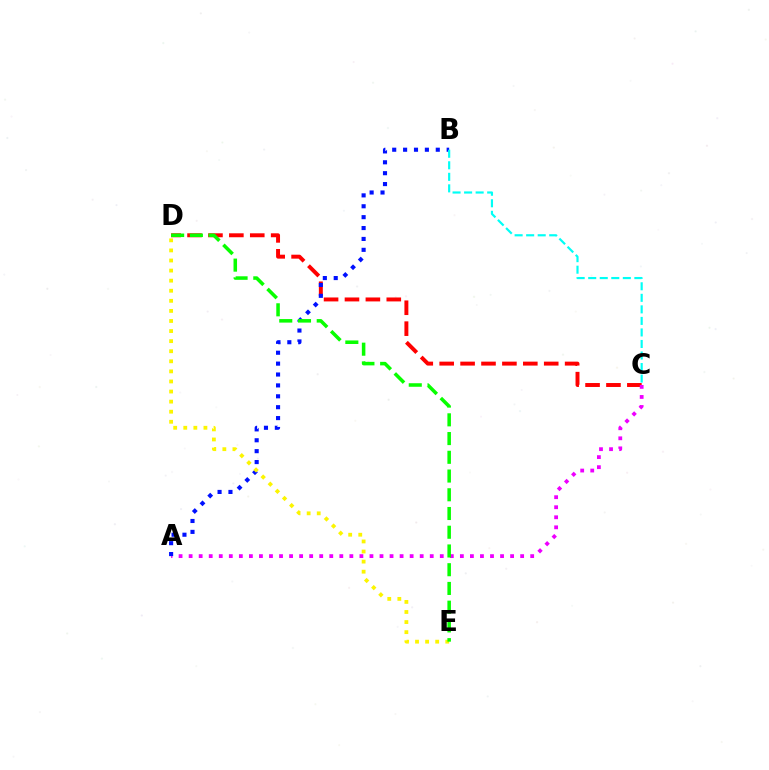{('C', 'D'): [{'color': '#ff0000', 'line_style': 'dashed', 'thickness': 2.84}], ('A', 'C'): [{'color': '#ee00ff', 'line_style': 'dotted', 'thickness': 2.73}], ('A', 'B'): [{'color': '#0010ff', 'line_style': 'dotted', 'thickness': 2.96}], ('B', 'C'): [{'color': '#00fff6', 'line_style': 'dashed', 'thickness': 1.57}], ('D', 'E'): [{'color': '#fcf500', 'line_style': 'dotted', 'thickness': 2.74}, {'color': '#08ff00', 'line_style': 'dashed', 'thickness': 2.55}]}